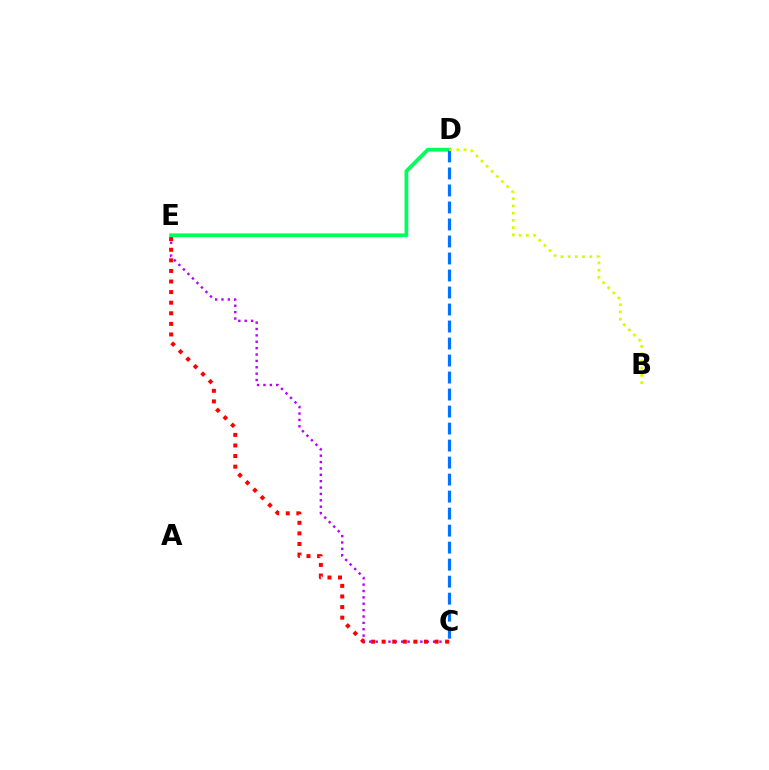{('C', 'E'): [{'color': '#b900ff', 'line_style': 'dotted', 'thickness': 1.73}, {'color': '#ff0000', 'line_style': 'dotted', 'thickness': 2.88}], ('D', 'E'): [{'color': '#00ff5c', 'line_style': 'solid', 'thickness': 2.71}], ('C', 'D'): [{'color': '#0074ff', 'line_style': 'dashed', 'thickness': 2.31}], ('B', 'D'): [{'color': '#d1ff00', 'line_style': 'dotted', 'thickness': 1.96}]}